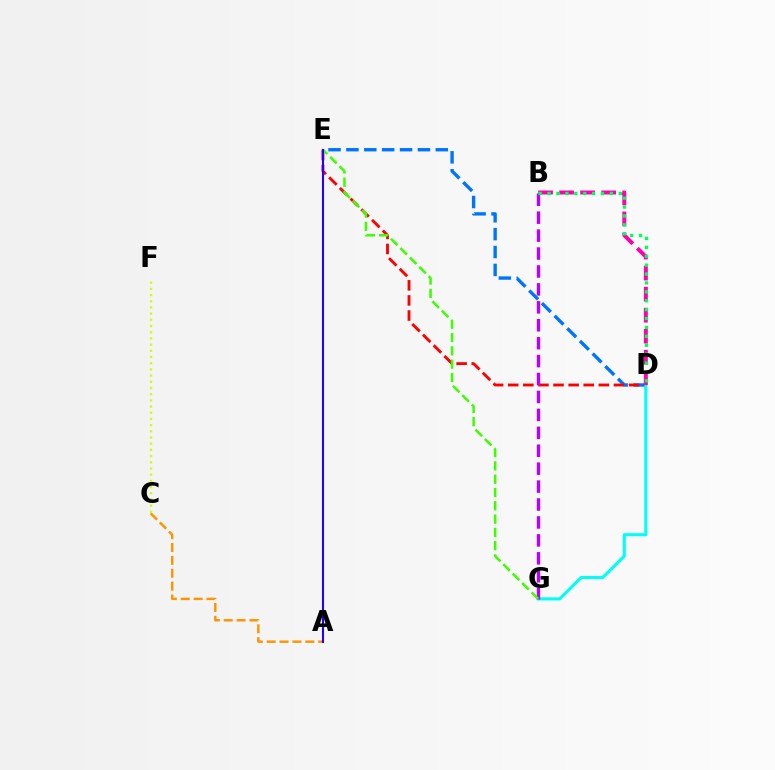{('D', 'E'): [{'color': '#0074ff', 'line_style': 'dashed', 'thickness': 2.43}, {'color': '#ff0000', 'line_style': 'dashed', 'thickness': 2.05}], ('D', 'G'): [{'color': '#00fff6', 'line_style': 'solid', 'thickness': 2.23}], ('B', 'D'): [{'color': '#ff00ac', 'line_style': 'dashed', 'thickness': 2.86}, {'color': '#00ff5c', 'line_style': 'dotted', 'thickness': 2.42}], ('A', 'C'): [{'color': '#ff9400', 'line_style': 'dashed', 'thickness': 1.75}], ('C', 'F'): [{'color': '#d1ff00', 'line_style': 'dotted', 'thickness': 1.68}], ('B', 'G'): [{'color': '#b900ff', 'line_style': 'dashed', 'thickness': 2.44}], ('E', 'G'): [{'color': '#3dff00', 'line_style': 'dashed', 'thickness': 1.81}], ('A', 'E'): [{'color': '#2500ff', 'line_style': 'solid', 'thickness': 1.5}]}